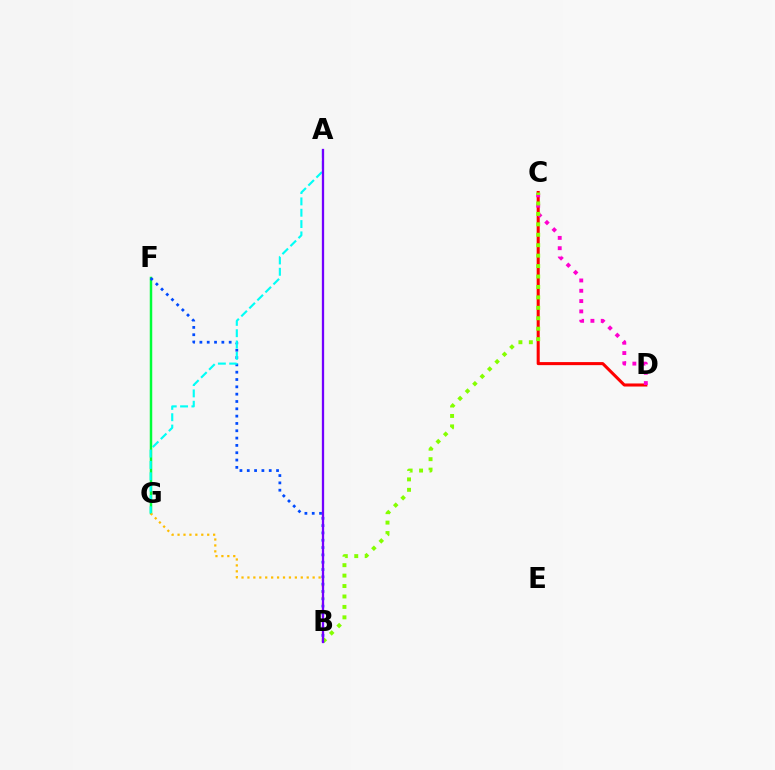{('F', 'G'): [{'color': '#00ff39', 'line_style': 'solid', 'thickness': 1.79}], ('C', 'D'): [{'color': '#ff0000', 'line_style': 'solid', 'thickness': 2.2}, {'color': '#ff00cf', 'line_style': 'dotted', 'thickness': 2.8}], ('B', 'C'): [{'color': '#84ff00', 'line_style': 'dotted', 'thickness': 2.84}], ('B', 'F'): [{'color': '#004bff', 'line_style': 'dotted', 'thickness': 1.99}], ('B', 'G'): [{'color': '#ffbd00', 'line_style': 'dotted', 'thickness': 1.61}], ('A', 'G'): [{'color': '#00fff6', 'line_style': 'dashed', 'thickness': 1.54}], ('A', 'B'): [{'color': '#7200ff', 'line_style': 'solid', 'thickness': 1.65}]}